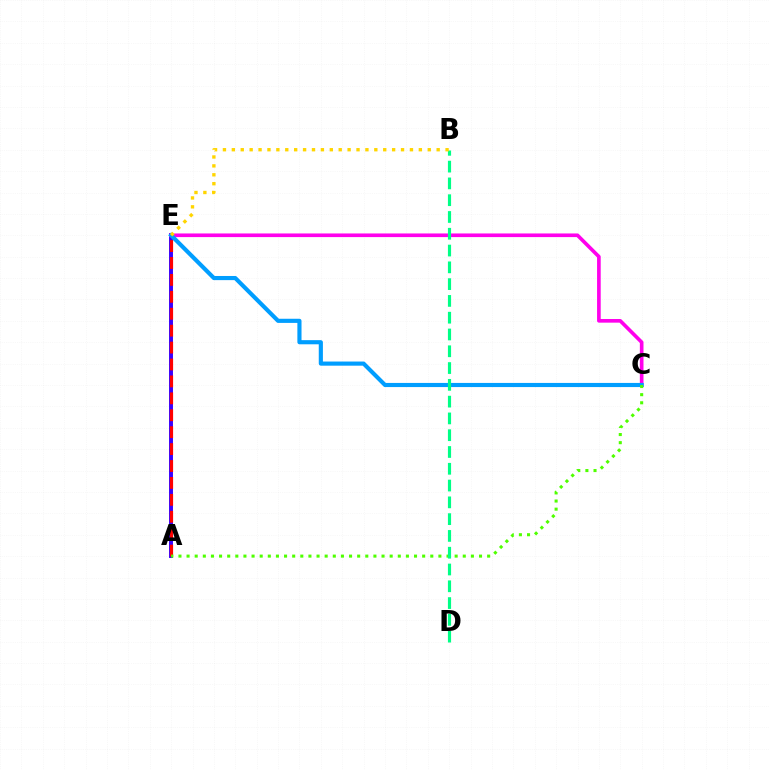{('A', 'E'): [{'color': '#3700ff', 'line_style': 'solid', 'thickness': 2.83}, {'color': '#ff0000', 'line_style': 'dashed', 'thickness': 2.3}], ('C', 'E'): [{'color': '#ff00ed', 'line_style': 'solid', 'thickness': 2.62}, {'color': '#009eff', 'line_style': 'solid', 'thickness': 2.98}], ('A', 'C'): [{'color': '#4fff00', 'line_style': 'dotted', 'thickness': 2.21}], ('B', 'D'): [{'color': '#00ff86', 'line_style': 'dashed', 'thickness': 2.28}], ('B', 'E'): [{'color': '#ffd500', 'line_style': 'dotted', 'thickness': 2.42}]}